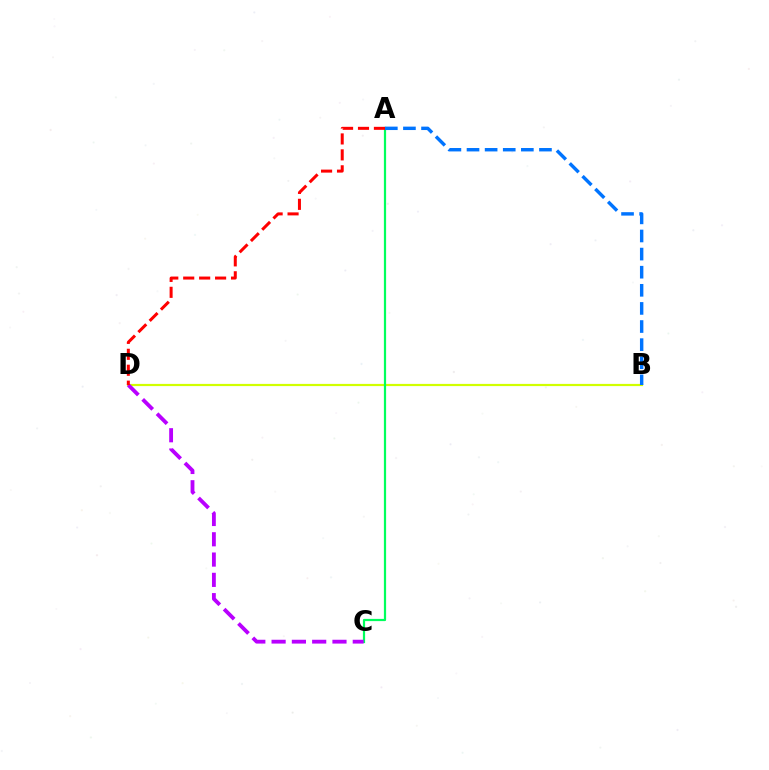{('B', 'D'): [{'color': '#d1ff00', 'line_style': 'solid', 'thickness': 1.58}], ('A', 'C'): [{'color': '#00ff5c', 'line_style': 'solid', 'thickness': 1.6}], ('A', 'B'): [{'color': '#0074ff', 'line_style': 'dashed', 'thickness': 2.46}], ('C', 'D'): [{'color': '#b900ff', 'line_style': 'dashed', 'thickness': 2.76}], ('A', 'D'): [{'color': '#ff0000', 'line_style': 'dashed', 'thickness': 2.17}]}